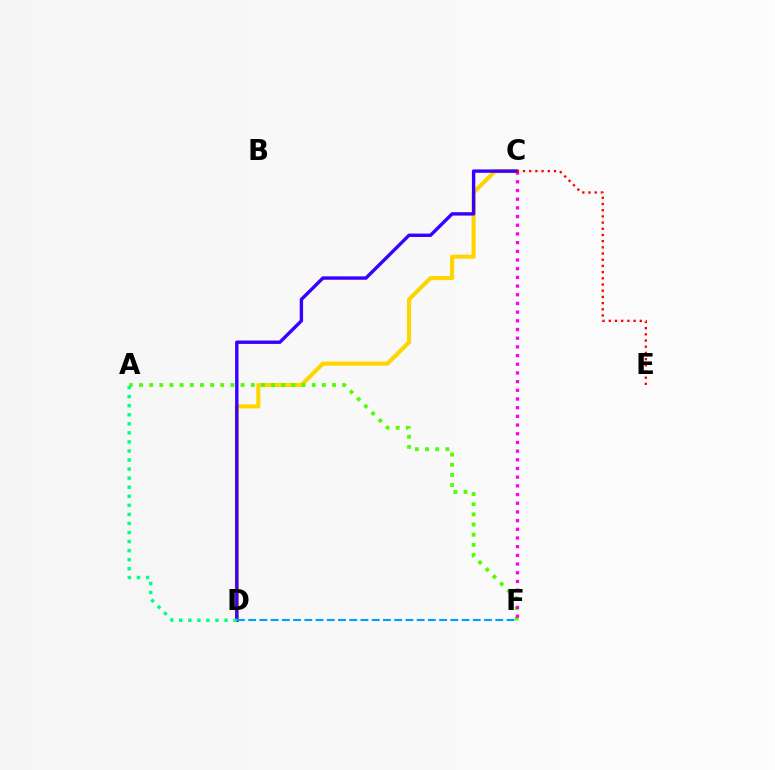{('C', 'D'): [{'color': '#ffd500', 'line_style': 'solid', 'thickness': 2.96}, {'color': '#3700ff', 'line_style': 'solid', 'thickness': 2.44}], ('A', 'F'): [{'color': '#4fff00', 'line_style': 'dotted', 'thickness': 2.76}], ('C', 'F'): [{'color': '#ff00ed', 'line_style': 'dotted', 'thickness': 2.36}], ('A', 'D'): [{'color': '#00ff86', 'line_style': 'dotted', 'thickness': 2.46}], ('C', 'E'): [{'color': '#ff0000', 'line_style': 'dotted', 'thickness': 1.68}], ('D', 'F'): [{'color': '#009eff', 'line_style': 'dashed', 'thickness': 1.53}]}